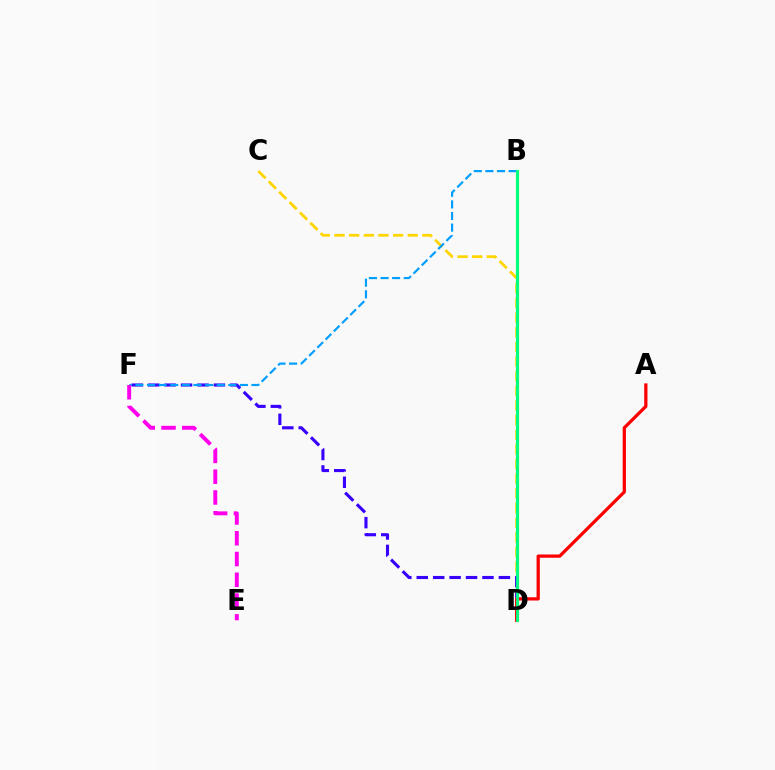{('C', 'D'): [{'color': '#ffd500', 'line_style': 'dashed', 'thickness': 1.99}], ('B', 'D'): [{'color': '#4fff00', 'line_style': 'solid', 'thickness': 2.3}, {'color': '#00ff86', 'line_style': 'solid', 'thickness': 2.04}], ('D', 'F'): [{'color': '#3700ff', 'line_style': 'dashed', 'thickness': 2.23}], ('A', 'D'): [{'color': '#ff0000', 'line_style': 'solid', 'thickness': 2.34}], ('B', 'F'): [{'color': '#009eff', 'line_style': 'dashed', 'thickness': 1.58}], ('E', 'F'): [{'color': '#ff00ed', 'line_style': 'dashed', 'thickness': 2.82}]}